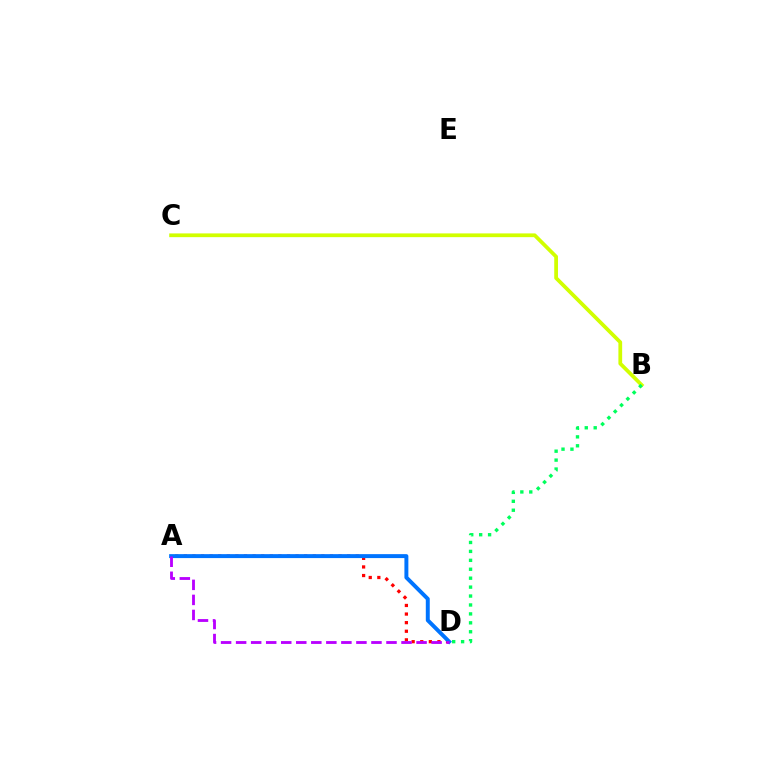{('B', 'C'): [{'color': '#d1ff00', 'line_style': 'solid', 'thickness': 2.7}], ('A', 'D'): [{'color': '#ff0000', 'line_style': 'dotted', 'thickness': 2.34}, {'color': '#0074ff', 'line_style': 'solid', 'thickness': 2.84}, {'color': '#b900ff', 'line_style': 'dashed', 'thickness': 2.04}], ('B', 'D'): [{'color': '#00ff5c', 'line_style': 'dotted', 'thickness': 2.43}]}